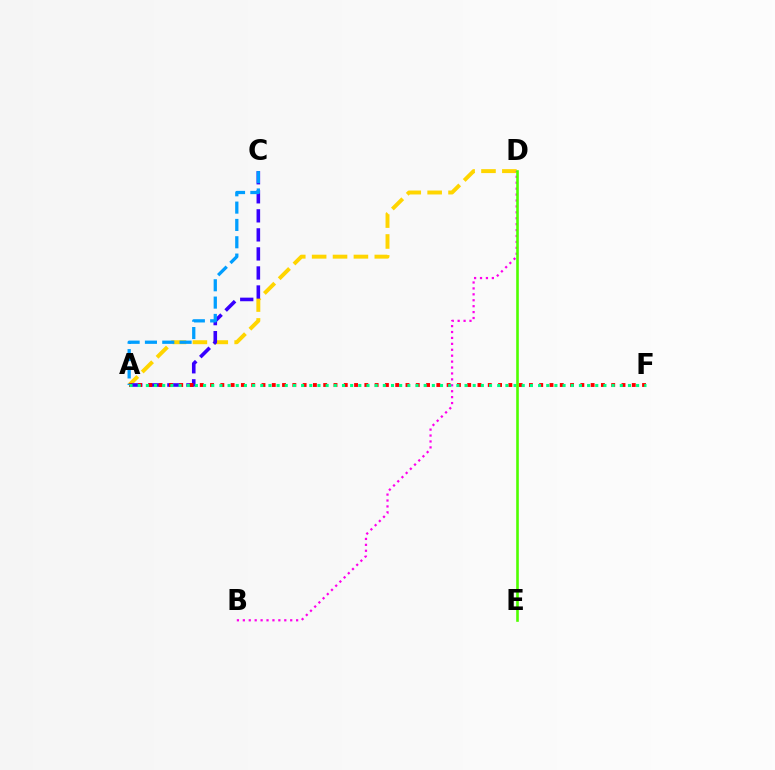{('A', 'D'): [{'color': '#ffd500', 'line_style': 'dashed', 'thickness': 2.84}], ('B', 'D'): [{'color': '#ff00ed', 'line_style': 'dotted', 'thickness': 1.61}], ('A', 'C'): [{'color': '#3700ff', 'line_style': 'dashed', 'thickness': 2.59}, {'color': '#009eff', 'line_style': 'dashed', 'thickness': 2.35}], ('A', 'F'): [{'color': '#ff0000', 'line_style': 'dotted', 'thickness': 2.79}, {'color': '#00ff86', 'line_style': 'dotted', 'thickness': 2.22}], ('D', 'E'): [{'color': '#4fff00', 'line_style': 'solid', 'thickness': 1.89}]}